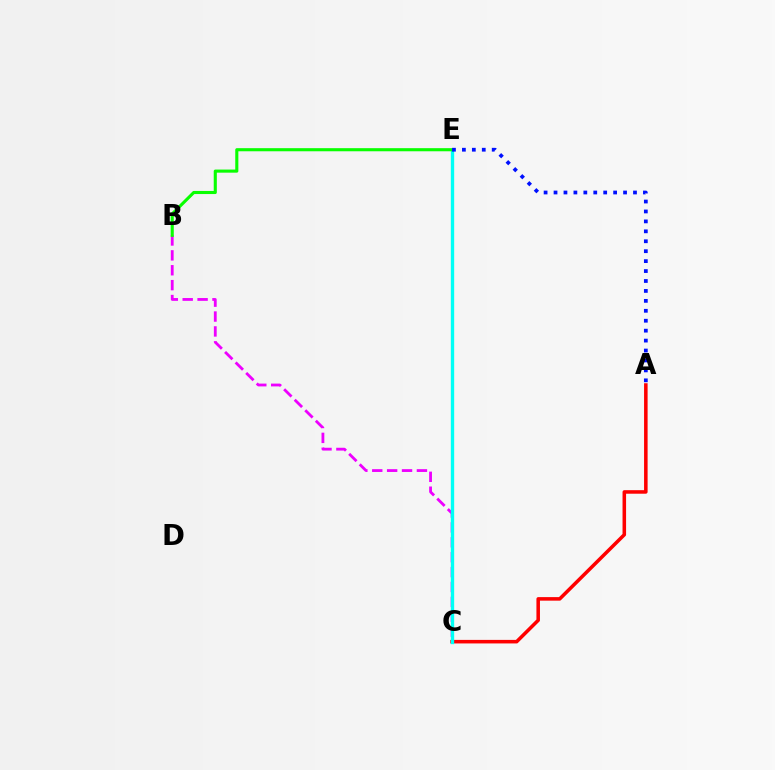{('C', 'E'): [{'color': '#fcf500', 'line_style': 'dotted', 'thickness': 1.96}, {'color': '#00fff6', 'line_style': 'solid', 'thickness': 2.41}], ('A', 'C'): [{'color': '#ff0000', 'line_style': 'solid', 'thickness': 2.55}], ('B', 'C'): [{'color': '#ee00ff', 'line_style': 'dashed', 'thickness': 2.02}], ('B', 'E'): [{'color': '#08ff00', 'line_style': 'solid', 'thickness': 2.23}], ('A', 'E'): [{'color': '#0010ff', 'line_style': 'dotted', 'thickness': 2.7}]}